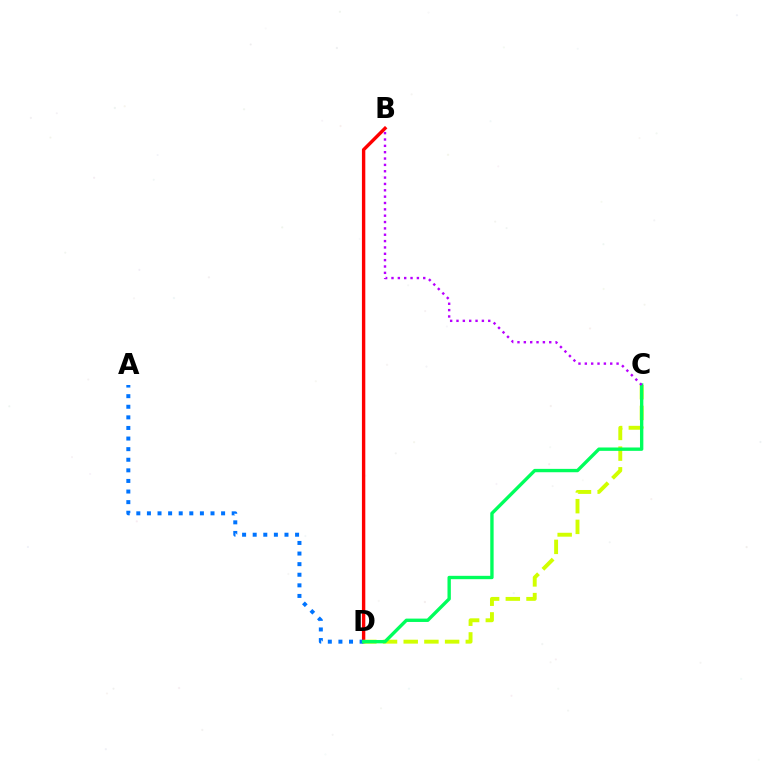{('B', 'D'): [{'color': '#ff0000', 'line_style': 'solid', 'thickness': 2.44}], ('A', 'D'): [{'color': '#0074ff', 'line_style': 'dotted', 'thickness': 2.88}], ('C', 'D'): [{'color': '#d1ff00', 'line_style': 'dashed', 'thickness': 2.81}, {'color': '#00ff5c', 'line_style': 'solid', 'thickness': 2.42}], ('B', 'C'): [{'color': '#b900ff', 'line_style': 'dotted', 'thickness': 1.73}]}